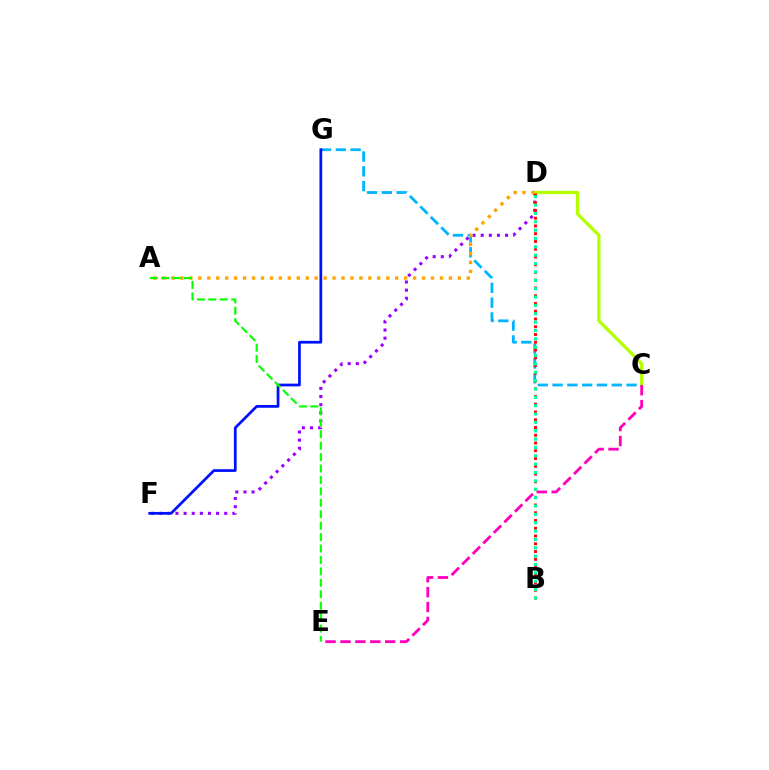{('C', 'G'): [{'color': '#00b5ff', 'line_style': 'dashed', 'thickness': 2.01}], ('D', 'F'): [{'color': '#9b00ff', 'line_style': 'dotted', 'thickness': 2.21}], ('C', 'D'): [{'color': '#b3ff00', 'line_style': 'solid', 'thickness': 2.35}], ('B', 'D'): [{'color': '#ff0000', 'line_style': 'dotted', 'thickness': 2.11}, {'color': '#00ff9d', 'line_style': 'dotted', 'thickness': 2.27}], ('A', 'D'): [{'color': '#ffa500', 'line_style': 'dotted', 'thickness': 2.43}], ('F', 'G'): [{'color': '#0010ff', 'line_style': 'solid', 'thickness': 1.97}], ('C', 'E'): [{'color': '#ff00bd', 'line_style': 'dashed', 'thickness': 2.03}], ('A', 'E'): [{'color': '#08ff00', 'line_style': 'dashed', 'thickness': 1.55}]}